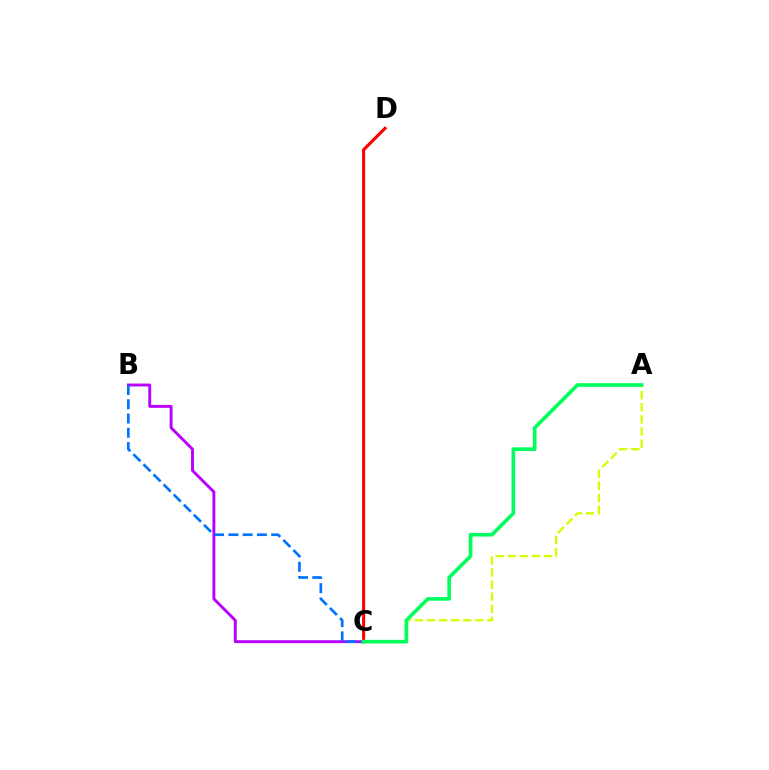{('C', 'D'): [{'color': '#ff0000', 'line_style': 'solid', 'thickness': 2.21}], ('B', 'C'): [{'color': '#b900ff', 'line_style': 'solid', 'thickness': 2.09}, {'color': '#0074ff', 'line_style': 'dashed', 'thickness': 1.94}], ('A', 'C'): [{'color': '#d1ff00', 'line_style': 'dashed', 'thickness': 1.64}, {'color': '#00ff5c', 'line_style': 'solid', 'thickness': 2.63}]}